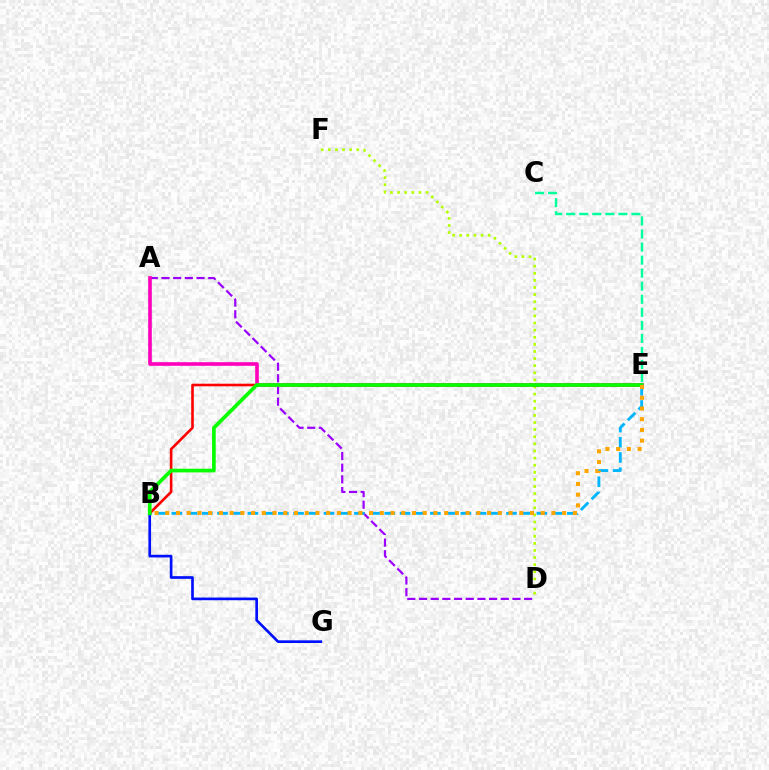{('C', 'E'): [{'color': '#00ff9d', 'line_style': 'dashed', 'thickness': 1.77}], ('A', 'D'): [{'color': '#9b00ff', 'line_style': 'dashed', 'thickness': 1.59}], ('D', 'F'): [{'color': '#b3ff00', 'line_style': 'dotted', 'thickness': 1.93}], ('B', 'E'): [{'color': '#00b5ff', 'line_style': 'dashed', 'thickness': 2.07}, {'color': '#ff0000', 'line_style': 'solid', 'thickness': 1.88}, {'color': '#08ff00', 'line_style': 'solid', 'thickness': 2.66}, {'color': '#ffa500', 'line_style': 'dotted', 'thickness': 2.91}], ('A', 'E'): [{'color': '#ff00bd', 'line_style': 'solid', 'thickness': 2.62}], ('B', 'G'): [{'color': '#0010ff', 'line_style': 'solid', 'thickness': 1.93}]}